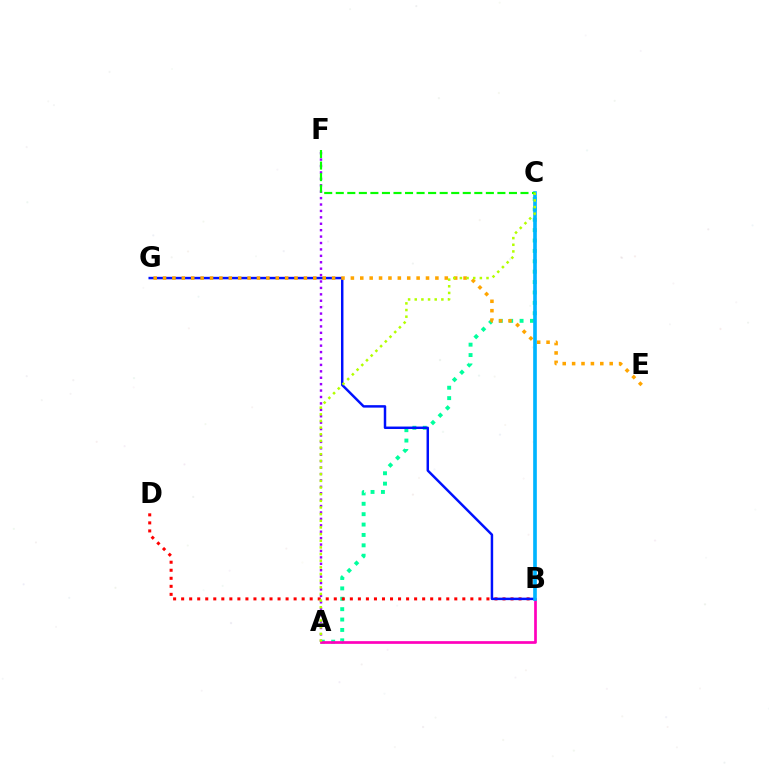{('A', 'F'): [{'color': '#9b00ff', 'line_style': 'dotted', 'thickness': 1.74}], ('A', 'C'): [{'color': '#00ff9d', 'line_style': 'dotted', 'thickness': 2.82}, {'color': '#b3ff00', 'line_style': 'dotted', 'thickness': 1.81}], ('A', 'B'): [{'color': '#ff00bd', 'line_style': 'solid', 'thickness': 1.95}], ('B', 'D'): [{'color': '#ff0000', 'line_style': 'dotted', 'thickness': 2.18}], ('B', 'G'): [{'color': '#0010ff', 'line_style': 'solid', 'thickness': 1.77}], ('E', 'G'): [{'color': '#ffa500', 'line_style': 'dotted', 'thickness': 2.55}], ('B', 'C'): [{'color': '#00b5ff', 'line_style': 'solid', 'thickness': 2.63}], ('C', 'F'): [{'color': '#08ff00', 'line_style': 'dashed', 'thickness': 1.57}]}